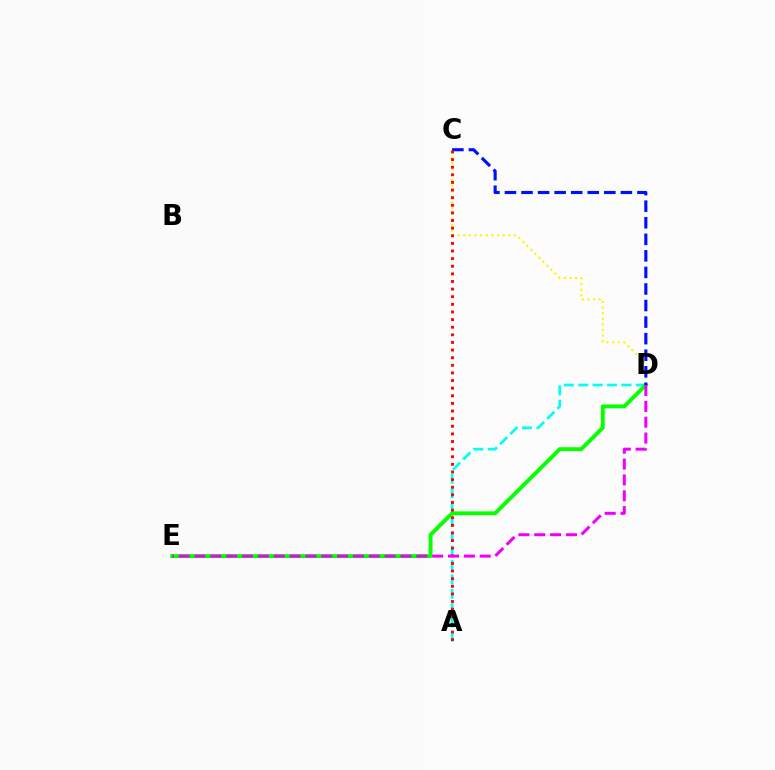{('C', 'D'): [{'color': '#fcf500', 'line_style': 'dotted', 'thickness': 1.53}, {'color': '#0010ff', 'line_style': 'dashed', 'thickness': 2.25}], ('A', 'D'): [{'color': '#00fff6', 'line_style': 'dashed', 'thickness': 1.96}], ('D', 'E'): [{'color': '#08ff00', 'line_style': 'solid', 'thickness': 2.82}, {'color': '#ee00ff', 'line_style': 'dashed', 'thickness': 2.15}], ('A', 'C'): [{'color': '#ff0000', 'line_style': 'dotted', 'thickness': 2.07}]}